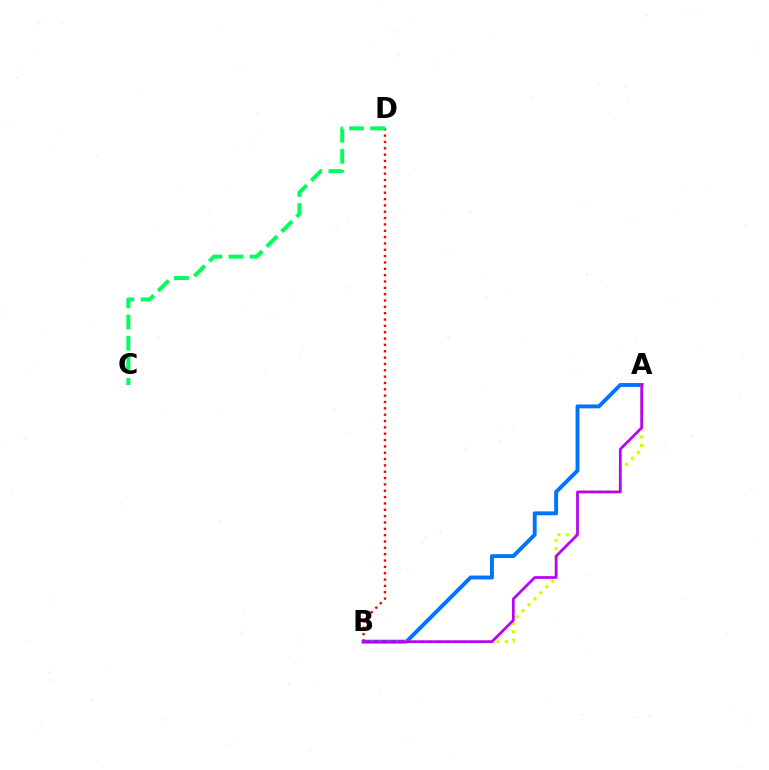{('A', 'B'): [{'color': '#0074ff', 'line_style': 'solid', 'thickness': 2.81}, {'color': '#d1ff00', 'line_style': 'dotted', 'thickness': 2.28}, {'color': '#b900ff', 'line_style': 'solid', 'thickness': 1.97}], ('B', 'D'): [{'color': '#ff0000', 'line_style': 'dotted', 'thickness': 1.72}], ('C', 'D'): [{'color': '#00ff5c', 'line_style': 'dashed', 'thickness': 2.87}]}